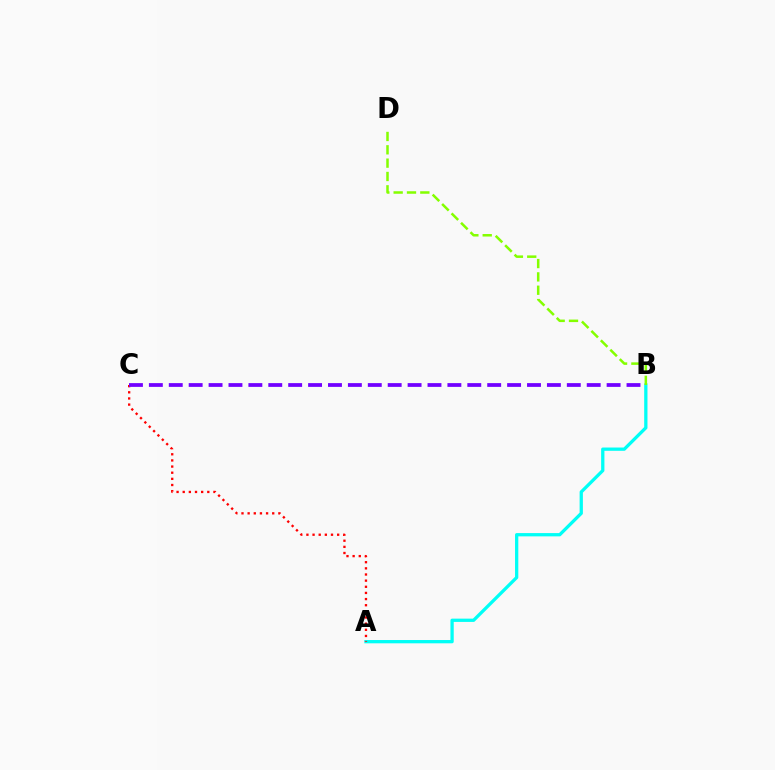{('A', 'B'): [{'color': '#00fff6', 'line_style': 'solid', 'thickness': 2.36}], ('A', 'C'): [{'color': '#ff0000', 'line_style': 'dotted', 'thickness': 1.67}], ('B', 'C'): [{'color': '#7200ff', 'line_style': 'dashed', 'thickness': 2.7}], ('B', 'D'): [{'color': '#84ff00', 'line_style': 'dashed', 'thickness': 1.81}]}